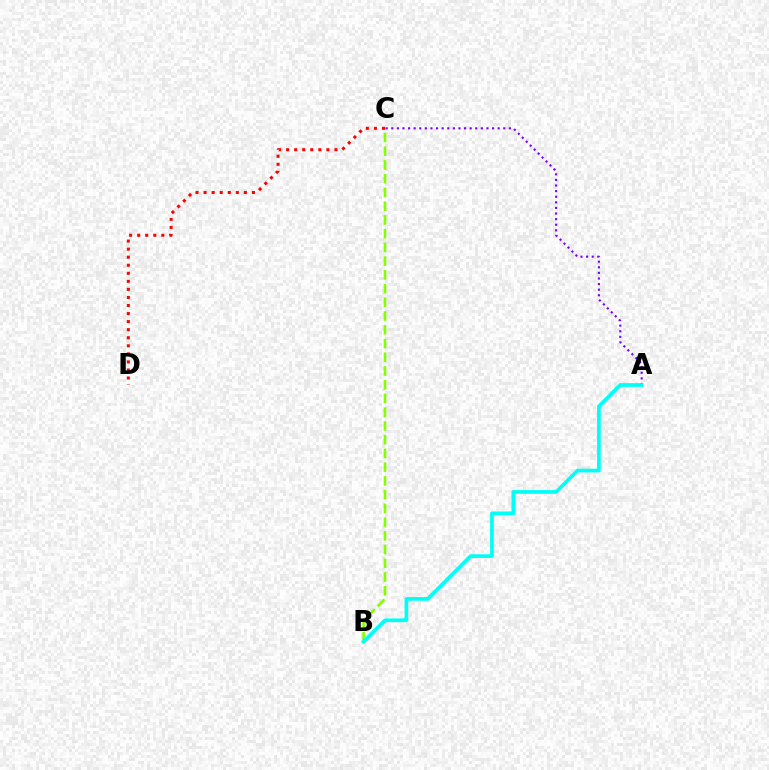{('A', 'C'): [{'color': '#7200ff', 'line_style': 'dotted', 'thickness': 1.52}], ('B', 'C'): [{'color': '#84ff00', 'line_style': 'dashed', 'thickness': 1.87}], ('C', 'D'): [{'color': '#ff0000', 'line_style': 'dotted', 'thickness': 2.19}], ('A', 'B'): [{'color': '#00fff6', 'line_style': 'solid', 'thickness': 2.67}]}